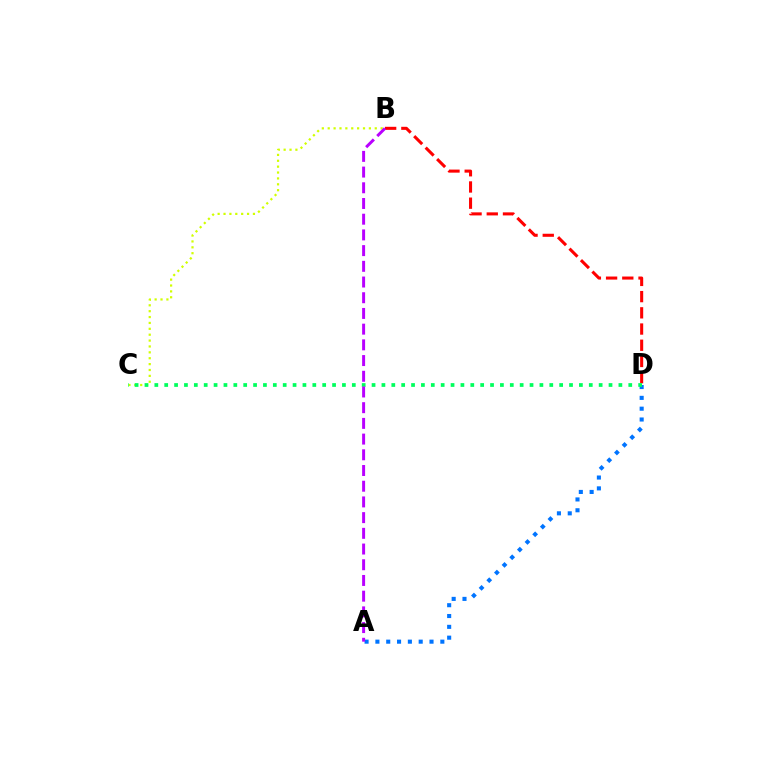{('A', 'D'): [{'color': '#0074ff', 'line_style': 'dotted', 'thickness': 2.94}], ('B', 'D'): [{'color': '#ff0000', 'line_style': 'dashed', 'thickness': 2.2}], ('B', 'C'): [{'color': '#d1ff00', 'line_style': 'dotted', 'thickness': 1.6}], ('C', 'D'): [{'color': '#00ff5c', 'line_style': 'dotted', 'thickness': 2.68}], ('A', 'B'): [{'color': '#b900ff', 'line_style': 'dashed', 'thickness': 2.13}]}